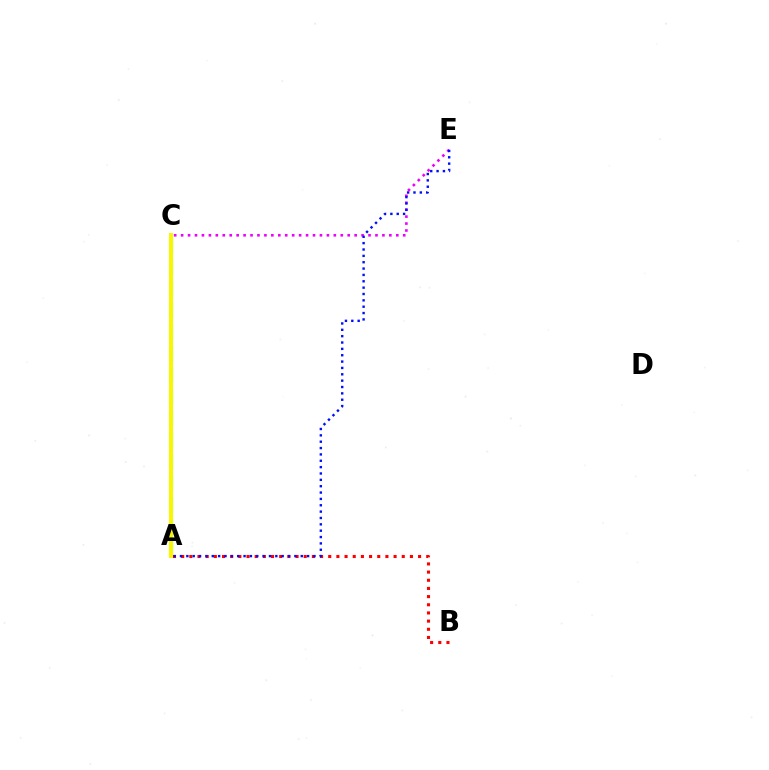{('A', 'C'): [{'color': '#08ff00', 'line_style': 'dashed', 'thickness': 2.94}, {'color': '#00fff6', 'line_style': 'solid', 'thickness': 2.26}, {'color': '#fcf500', 'line_style': 'solid', 'thickness': 2.88}], ('A', 'B'): [{'color': '#ff0000', 'line_style': 'dotted', 'thickness': 2.22}], ('C', 'E'): [{'color': '#ee00ff', 'line_style': 'dotted', 'thickness': 1.89}], ('A', 'E'): [{'color': '#0010ff', 'line_style': 'dotted', 'thickness': 1.73}]}